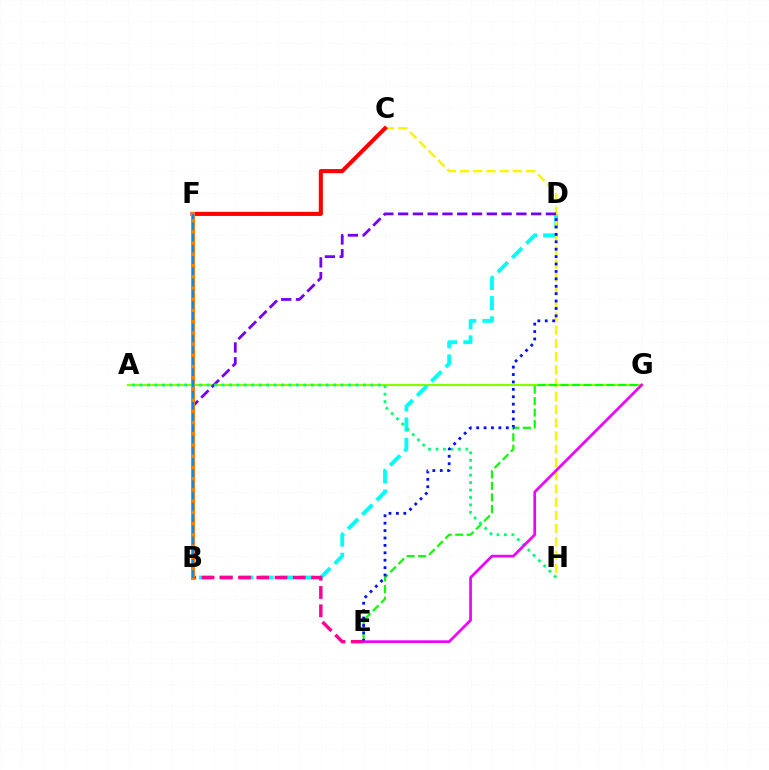{('A', 'G'): [{'color': '#84ff00', 'line_style': 'solid', 'thickness': 1.56}], ('B', 'D'): [{'color': '#00fff6', 'line_style': 'dashed', 'thickness': 2.75}, {'color': '#7200ff', 'line_style': 'dashed', 'thickness': 2.01}], ('B', 'E'): [{'color': '#ff0094', 'line_style': 'dashed', 'thickness': 2.48}], ('C', 'H'): [{'color': '#fcf500', 'line_style': 'dashed', 'thickness': 1.8}], ('C', 'F'): [{'color': '#ff0000', 'line_style': 'solid', 'thickness': 2.94}], ('B', 'F'): [{'color': '#ff7c00', 'line_style': 'solid', 'thickness': 2.83}, {'color': '#008cff', 'line_style': 'dashed', 'thickness': 1.52}], ('E', 'G'): [{'color': '#08ff00', 'line_style': 'dashed', 'thickness': 1.56}, {'color': '#ee00ff', 'line_style': 'solid', 'thickness': 1.94}], ('A', 'H'): [{'color': '#00ff74', 'line_style': 'dotted', 'thickness': 2.02}], ('D', 'E'): [{'color': '#0010ff', 'line_style': 'dotted', 'thickness': 2.01}]}